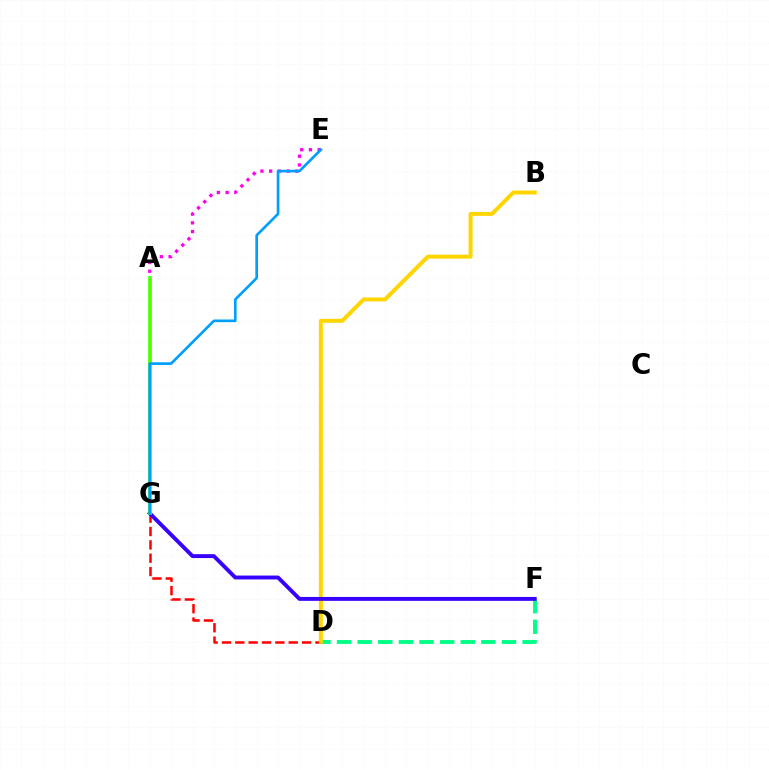{('A', 'E'): [{'color': '#ff00ed', 'line_style': 'dotted', 'thickness': 2.37}], ('D', 'G'): [{'color': '#ff0000', 'line_style': 'dashed', 'thickness': 1.81}], ('D', 'F'): [{'color': '#00ff86', 'line_style': 'dashed', 'thickness': 2.8}], ('B', 'D'): [{'color': '#ffd500', 'line_style': 'solid', 'thickness': 2.86}], ('F', 'G'): [{'color': '#3700ff', 'line_style': 'solid', 'thickness': 2.8}], ('A', 'G'): [{'color': '#4fff00', 'line_style': 'solid', 'thickness': 2.69}], ('E', 'G'): [{'color': '#009eff', 'line_style': 'solid', 'thickness': 1.91}]}